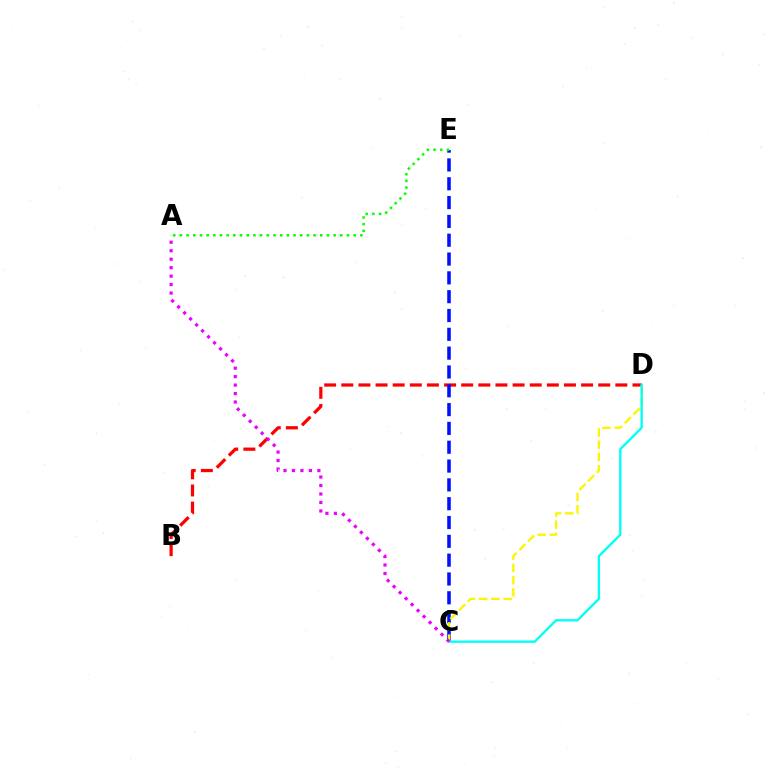{('B', 'D'): [{'color': '#ff0000', 'line_style': 'dashed', 'thickness': 2.33}], ('C', 'E'): [{'color': '#0010ff', 'line_style': 'dashed', 'thickness': 2.56}], ('C', 'D'): [{'color': '#fcf500', 'line_style': 'dashed', 'thickness': 1.66}, {'color': '#00fff6', 'line_style': 'solid', 'thickness': 1.68}], ('A', 'E'): [{'color': '#08ff00', 'line_style': 'dotted', 'thickness': 1.82}], ('A', 'C'): [{'color': '#ee00ff', 'line_style': 'dotted', 'thickness': 2.3}]}